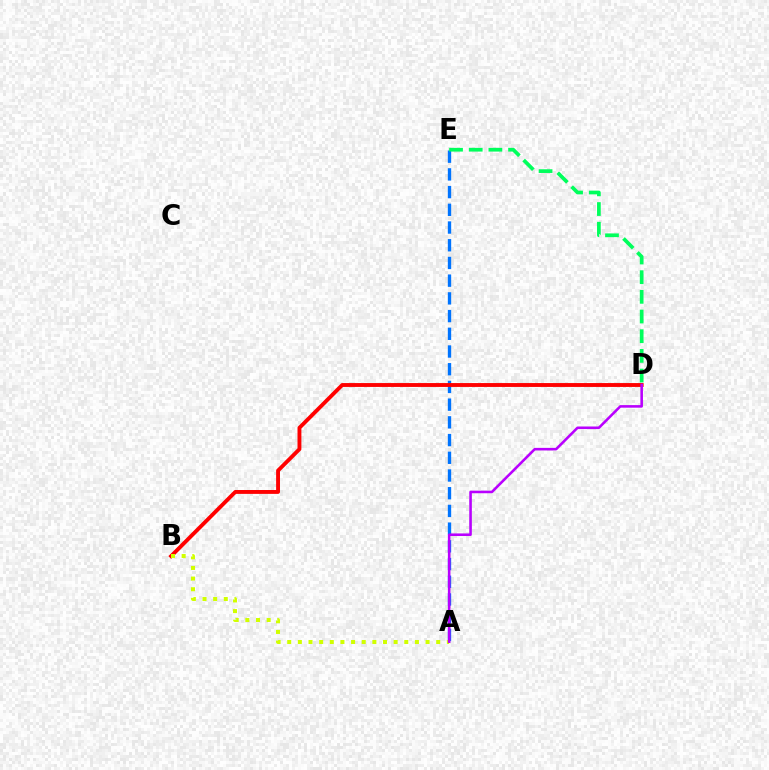{('A', 'E'): [{'color': '#0074ff', 'line_style': 'dashed', 'thickness': 2.41}], ('B', 'D'): [{'color': '#ff0000', 'line_style': 'solid', 'thickness': 2.79}], ('A', 'B'): [{'color': '#d1ff00', 'line_style': 'dotted', 'thickness': 2.89}], ('D', 'E'): [{'color': '#00ff5c', 'line_style': 'dashed', 'thickness': 2.67}], ('A', 'D'): [{'color': '#b900ff', 'line_style': 'solid', 'thickness': 1.86}]}